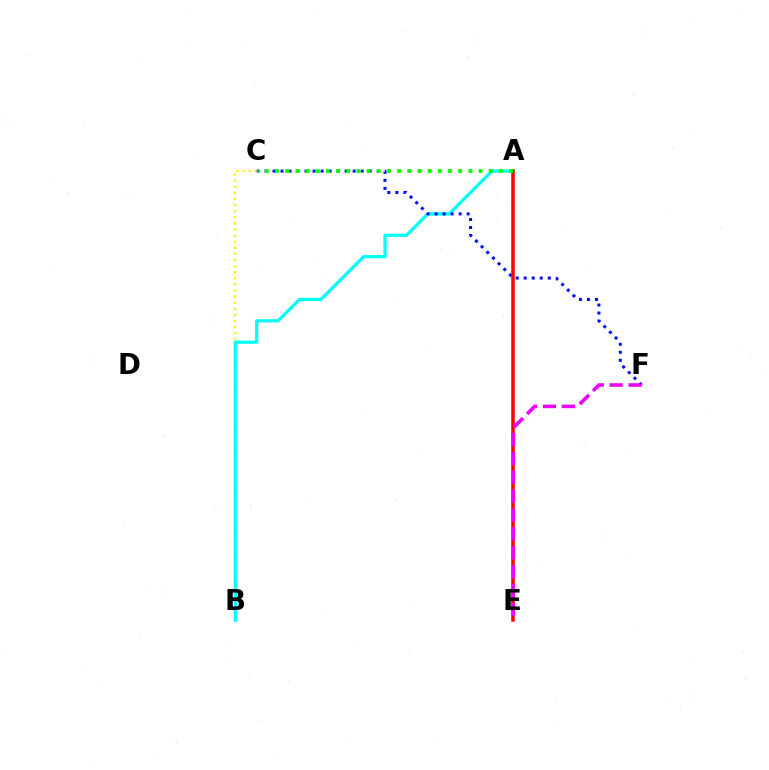{('B', 'C'): [{'color': '#fcf500', 'line_style': 'dotted', 'thickness': 1.66}], ('A', 'B'): [{'color': '#00fff6', 'line_style': 'solid', 'thickness': 2.32}], ('C', 'F'): [{'color': '#0010ff', 'line_style': 'dotted', 'thickness': 2.18}], ('A', 'E'): [{'color': '#ff0000', 'line_style': 'solid', 'thickness': 2.53}], ('E', 'F'): [{'color': '#ee00ff', 'line_style': 'dashed', 'thickness': 2.57}], ('A', 'C'): [{'color': '#08ff00', 'line_style': 'dotted', 'thickness': 2.77}]}